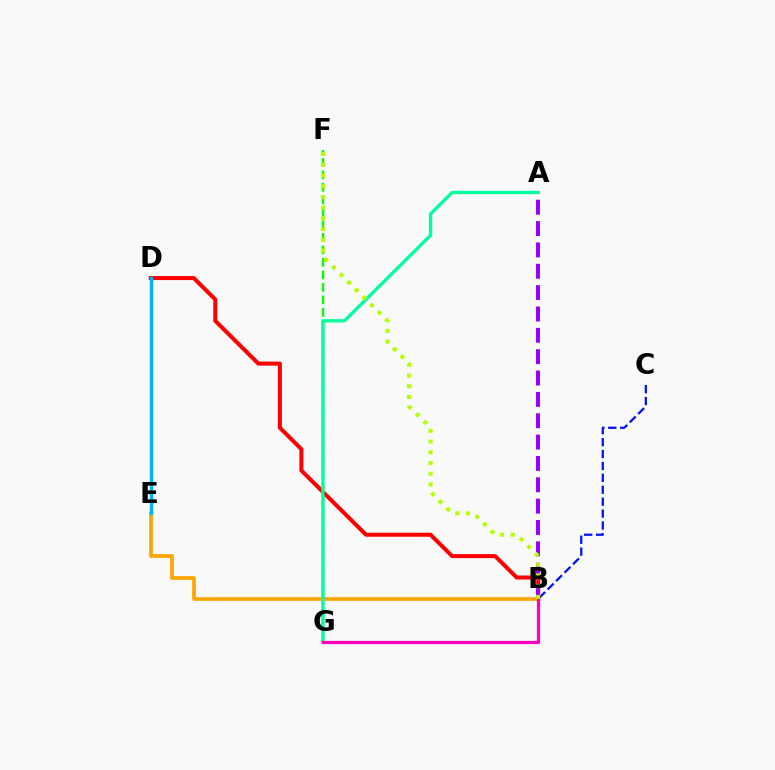{('B', 'C'): [{'color': '#0010ff', 'line_style': 'dashed', 'thickness': 1.62}], ('B', 'D'): [{'color': '#ff0000', 'line_style': 'solid', 'thickness': 2.89}], ('F', 'G'): [{'color': '#08ff00', 'line_style': 'dashed', 'thickness': 1.7}], ('A', 'B'): [{'color': '#9b00ff', 'line_style': 'dashed', 'thickness': 2.9}], ('B', 'E'): [{'color': '#ffa500', 'line_style': 'solid', 'thickness': 2.67}], ('A', 'G'): [{'color': '#00ff9d', 'line_style': 'solid', 'thickness': 2.38}], ('D', 'E'): [{'color': '#00b5ff', 'line_style': 'solid', 'thickness': 2.46}], ('B', 'G'): [{'color': '#ff00bd', 'line_style': 'solid', 'thickness': 2.33}], ('B', 'F'): [{'color': '#b3ff00', 'line_style': 'dotted', 'thickness': 2.91}]}